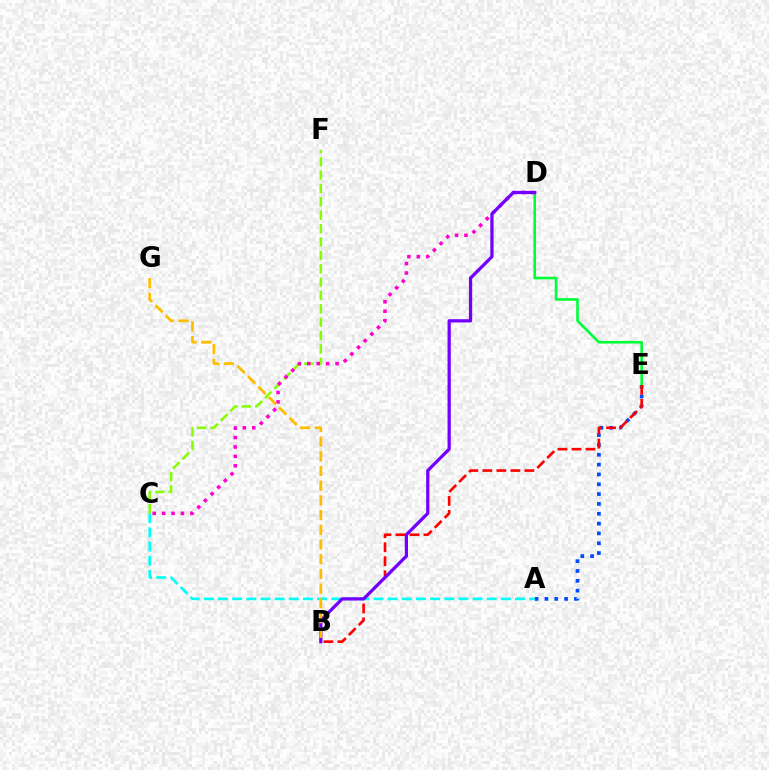{('A', 'E'): [{'color': '#004bff', 'line_style': 'dotted', 'thickness': 2.67}], ('A', 'C'): [{'color': '#00fff6', 'line_style': 'dashed', 'thickness': 1.92}], ('C', 'F'): [{'color': '#84ff00', 'line_style': 'dashed', 'thickness': 1.82}], ('D', 'E'): [{'color': '#00ff39', 'line_style': 'solid', 'thickness': 1.9}], ('B', 'E'): [{'color': '#ff0000', 'line_style': 'dashed', 'thickness': 1.9}], ('C', 'D'): [{'color': '#ff00cf', 'line_style': 'dotted', 'thickness': 2.56}], ('B', 'D'): [{'color': '#7200ff', 'line_style': 'solid', 'thickness': 2.34}], ('B', 'G'): [{'color': '#ffbd00', 'line_style': 'dashed', 'thickness': 2.0}]}